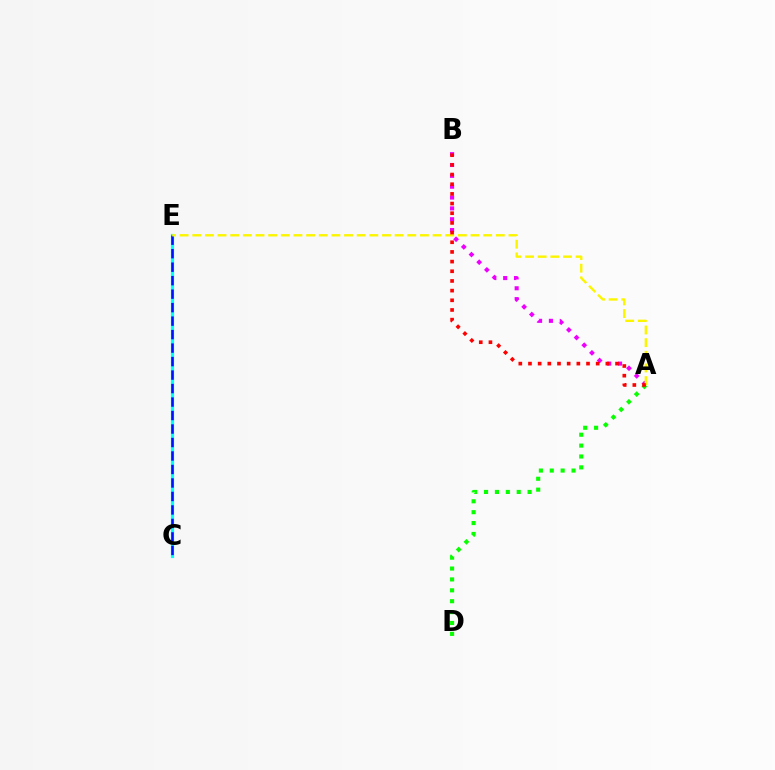{('A', 'D'): [{'color': '#08ff00', 'line_style': 'dotted', 'thickness': 2.96}], ('C', 'E'): [{'color': '#00fff6', 'line_style': 'solid', 'thickness': 2.29}, {'color': '#0010ff', 'line_style': 'dashed', 'thickness': 1.83}], ('A', 'B'): [{'color': '#ee00ff', 'line_style': 'dotted', 'thickness': 2.95}, {'color': '#ff0000', 'line_style': 'dotted', 'thickness': 2.63}], ('A', 'E'): [{'color': '#fcf500', 'line_style': 'dashed', 'thickness': 1.72}]}